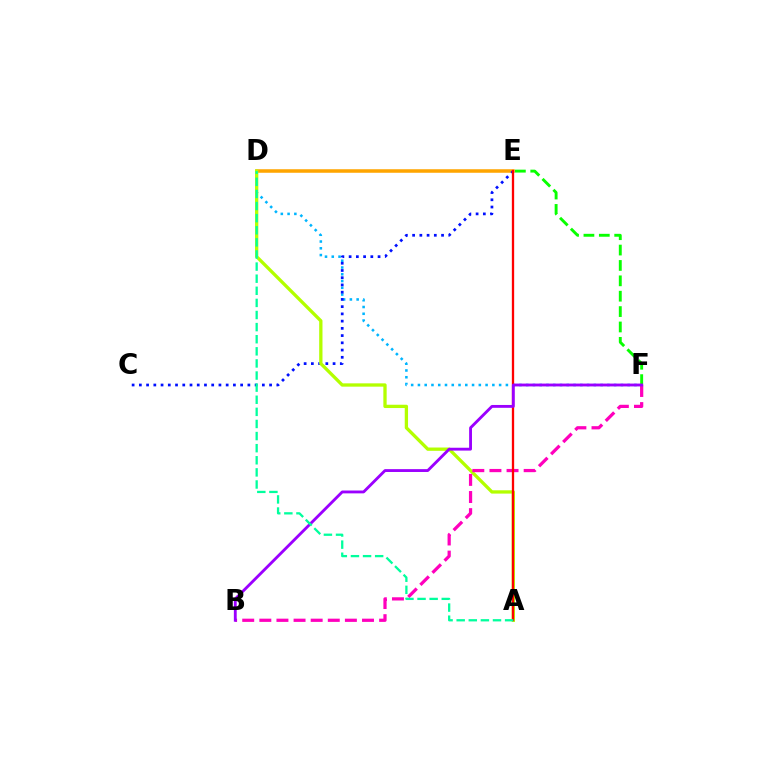{('D', 'F'): [{'color': '#00b5ff', 'line_style': 'dotted', 'thickness': 1.84}], ('E', 'F'): [{'color': '#08ff00', 'line_style': 'dashed', 'thickness': 2.09}], ('D', 'E'): [{'color': '#ffa500', 'line_style': 'solid', 'thickness': 2.54}], ('C', 'E'): [{'color': '#0010ff', 'line_style': 'dotted', 'thickness': 1.97}], ('A', 'D'): [{'color': '#b3ff00', 'line_style': 'solid', 'thickness': 2.38}, {'color': '#00ff9d', 'line_style': 'dashed', 'thickness': 1.64}], ('B', 'F'): [{'color': '#ff00bd', 'line_style': 'dashed', 'thickness': 2.32}, {'color': '#9b00ff', 'line_style': 'solid', 'thickness': 2.05}], ('A', 'E'): [{'color': '#ff0000', 'line_style': 'solid', 'thickness': 1.66}]}